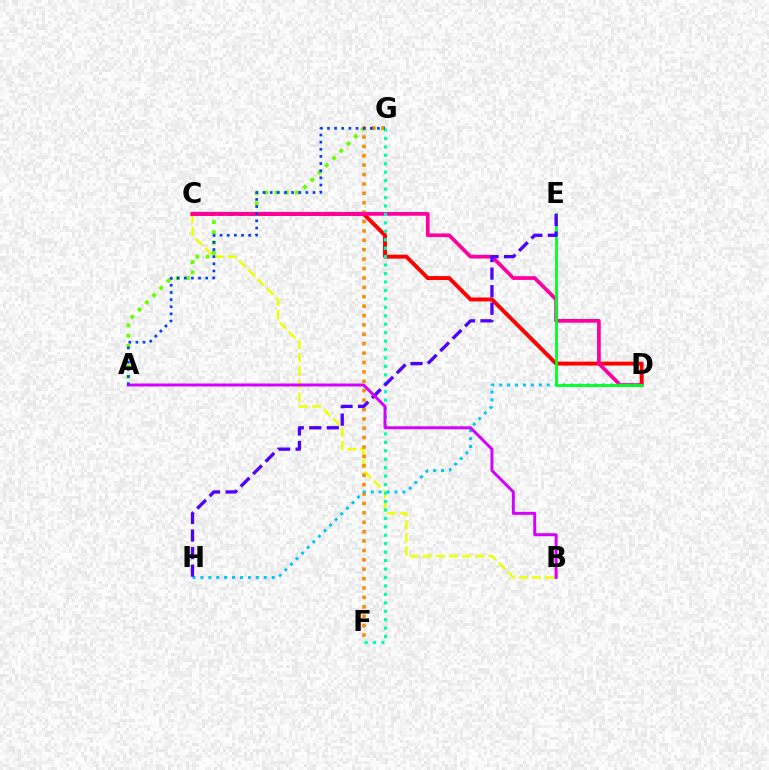{('B', 'C'): [{'color': '#eeff00', 'line_style': 'dashed', 'thickness': 1.78}], ('C', 'D'): [{'color': '#ff0000', 'line_style': 'solid', 'thickness': 2.83}, {'color': '#ff00a0', 'line_style': 'solid', 'thickness': 2.68}], ('A', 'G'): [{'color': '#66ff00', 'line_style': 'dotted', 'thickness': 2.78}, {'color': '#003fff', 'line_style': 'dotted', 'thickness': 1.94}], ('F', 'G'): [{'color': '#ff8800', 'line_style': 'dotted', 'thickness': 2.55}, {'color': '#00ffaf', 'line_style': 'dotted', 'thickness': 2.29}], ('D', 'H'): [{'color': '#00c7ff', 'line_style': 'dotted', 'thickness': 2.15}], ('D', 'E'): [{'color': '#00ff27', 'line_style': 'solid', 'thickness': 2.03}], ('E', 'H'): [{'color': '#4f00ff', 'line_style': 'dashed', 'thickness': 2.38}], ('A', 'B'): [{'color': '#d600ff', 'line_style': 'solid', 'thickness': 2.14}]}